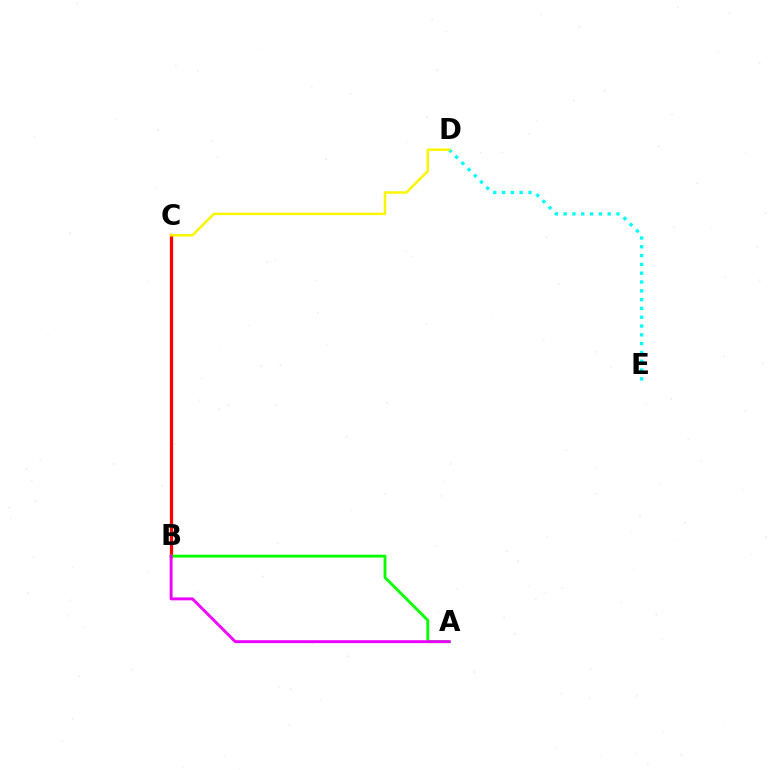{('B', 'C'): [{'color': '#0010ff', 'line_style': 'solid', 'thickness': 1.99}, {'color': '#ff0000', 'line_style': 'solid', 'thickness': 2.33}], ('A', 'B'): [{'color': '#08ff00', 'line_style': 'solid', 'thickness': 2.05}, {'color': '#ee00ff', 'line_style': 'solid', 'thickness': 2.08}], ('D', 'E'): [{'color': '#00fff6', 'line_style': 'dotted', 'thickness': 2.39}], ('C', 'D'): [{'color': '#fcf500', 'line_style': 'solid', 'thickness': 1.79}]}